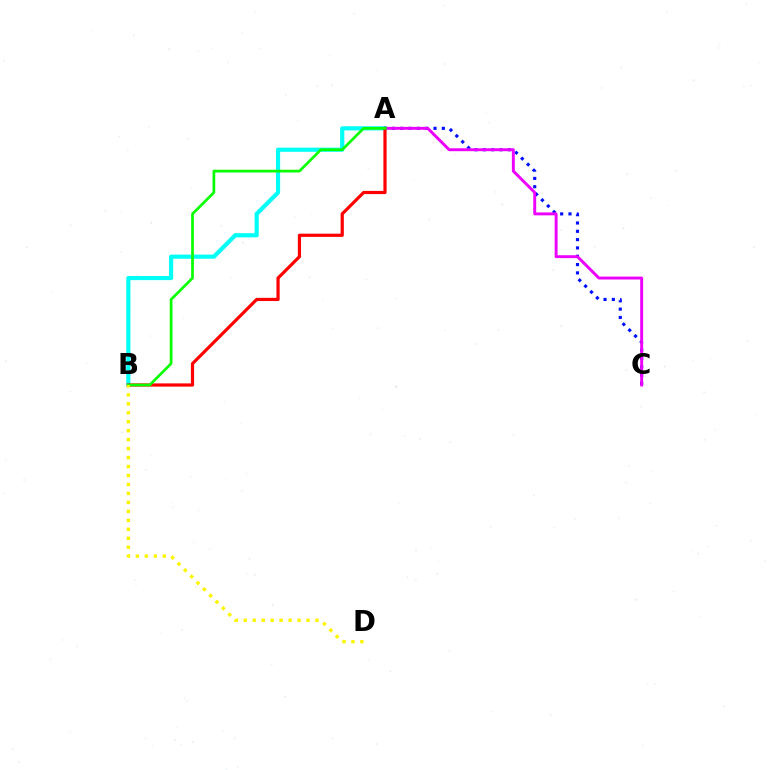{('A', 'C'): [{'color': '#0010ff', 'line_style': 'dotted', 'thickness': 2.26}, {'color': '#ee00ff', 'line_style': 'solid', 'thickness': 2.1}], ('A', 'B'): [{'color': '#00fff6', 'line_style': 'solid', 'thickness': 3.0}, {'color': '#ff0000', 'line_style': 'solid', 'thickness': 2.31}, {'color': '#08ff00', 'line_style': 'solid', 'thickness': 1.95}], ('B', 'D'): [{'color': '#fcf500', 'line_style': 'dotted', 'thickness': 2.44}]}